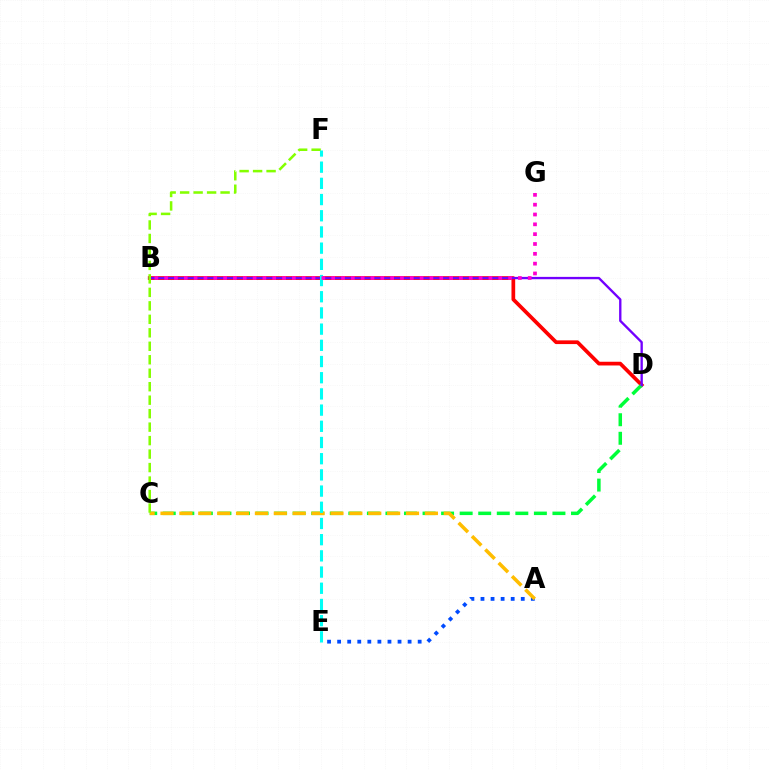{('B', 'D'): [{'color': '#ff0000', 'line_style': 'solid', 'thickness': 2.68}, {'color': '#7200ff', 'line_style': 'solid', 'thickness': 1.69}], ('C', 'D'): [{'color': '#00ff39', 'line_style': 'dashed', 'thickness': 2.52}], ('A', 'E'): [{'color': '#004bff', 'line_style': 'dotted', 'thickness': 2.74}], ('A', 'C'): [{'color': '#ffbd00', 'line_style': 'dashed', 'thickness': 2.57}], ('C', 'F'): [{'color': '#84ff00', 'line_style': 'dashed', 'thickness': 1.83}], ('E', 'F'): [{'color': '#00fff6', 'line_style': 'dashed', 'thickness': 2.2}], ('B', 'G'): [{'color': '#ff00cf', 'line_style': 'dotted', 'thickness': 2.67}]}